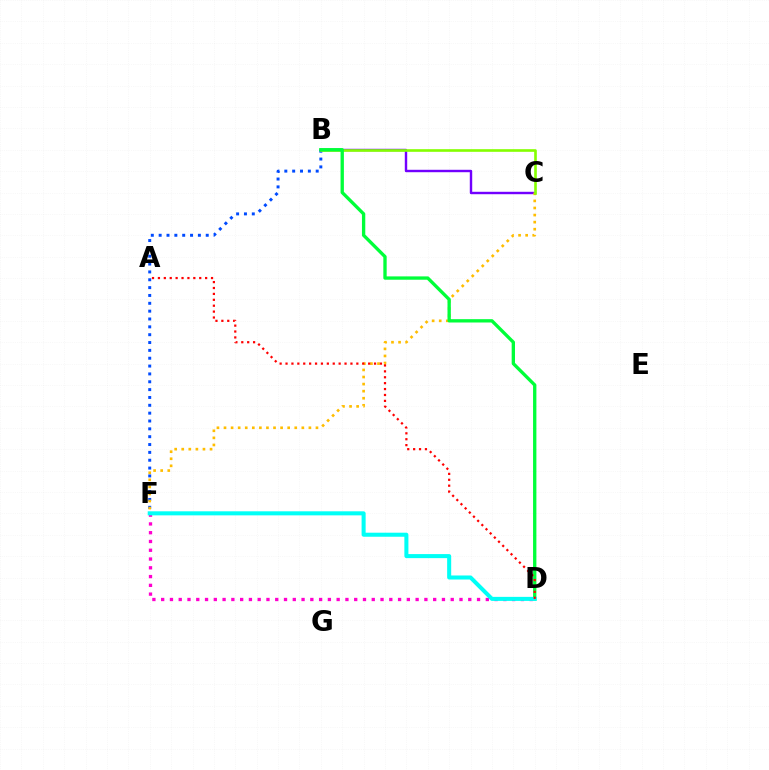{('B', 'F'): [{'color': '#004bff', 'line_style': 'dotted', 'thickness': 2.13}], ('B', 'C'): [{'color': '#7200ff', 'line_style': 'solid', 'thickness': 1.74}, {'color': '#84ff00', 'line_style': 'solid', 'thickness': 1.9}], ('C', 'F'): [{'color': '#ffbd00', 'line_style': 'dotted', 'thickness': 1.92}], ('B', 'D'): [{'color': '#00ff39', 'line_style': 'solid', 'thickness': 2.4}], ('D', 'F'): [{'color': '#ff00cf', 'line_style': 'dotted', 'thickness': 2.38}, {'color': '#00fff6', 'line_style': 'solid', 'thickness': 2.91}], ('A', 'D'): [{'color': '#ff0000', 'line_style': 'dotted', 'thickness': 1.6}]}